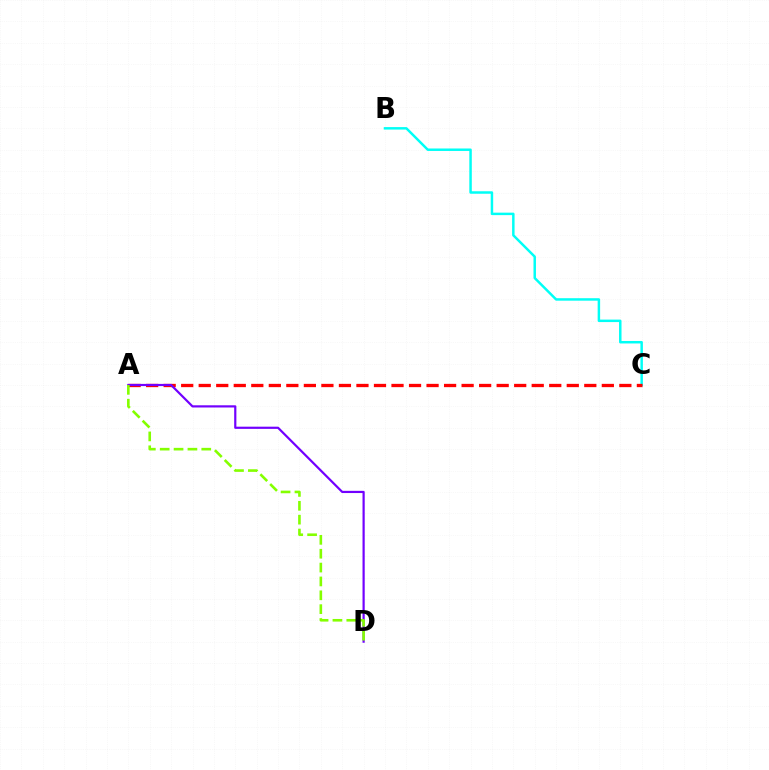{('B', 'C'): [{'color': '#00fff6', 'line_style': 'solid', 'thickness': 1.78}], ('A', 'C'): [{'color': '#ff0000', 'line_style': 'dashed', 'thickness': 2.38}], ('A', 'D'): [{'color': '#7200ff', 'line_style': 'solid', 'thickness': 1.58}, {'color': '#84ff00', 'line_style': 'dashed', 'thickness': 1.88}]}